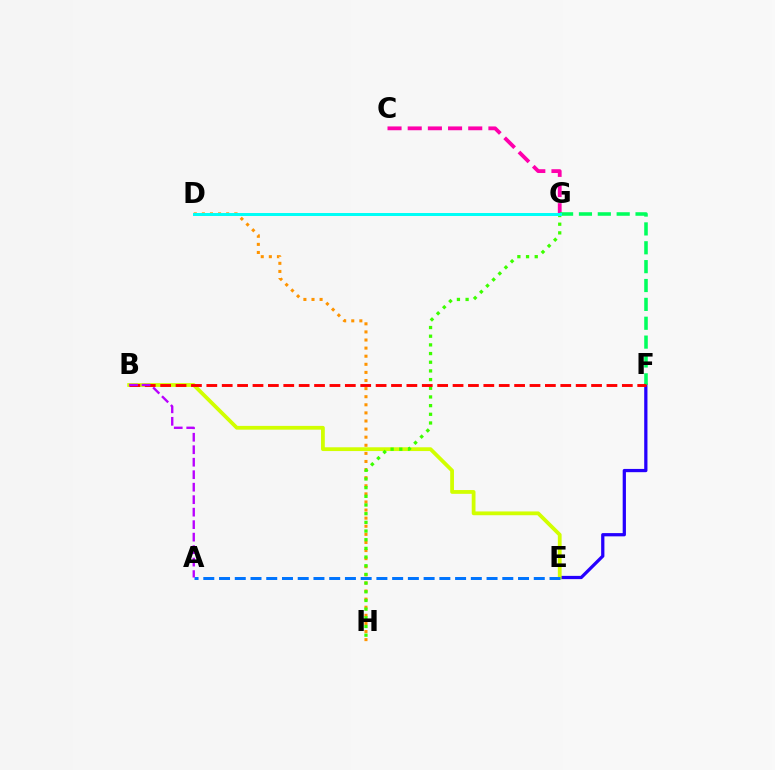{('E', 'F'): [{'color': '#2500ff', 'line_style': 'solid', 'thickness': 2.34}], ('D', 'H'): [{'color': '#ff9400', 'line_style': 'dotted', 'thickness': 2.2}], ('C', 'G'): [{'color': '#ff00ac', 'line_style': 'dashed', 'thickness': 2.74}], ('B', 'E'): [{'color': '#d1ff00', 'line_style': 'solid', 'thickness': 2.72}], ('G', 'H'): [{'color': '#3dff00', 'line_style': 'dotted', 'thickness': 2.36}], ('F', 'G'): [{'color': '#00ff5c', 'line_style': 'dashed', 'thickness': 2.56}], ('B', 'F'): [{'color': '#ff0000', 'line_style': 'dashed', 'thickness': 2.09}], ('A', 'E'): [{'color': '#0074ff', 'line_style': 'dashed', 'thickness': 2.14}], ('D', 'G'): [{'color': '#00fff6', 'line_style': 'solid', 'thickness': 2.15}], ('A', 'B'): [{'color': '#b900ff', 'line_style': 'dashed', 'thickness': 1.7}]}